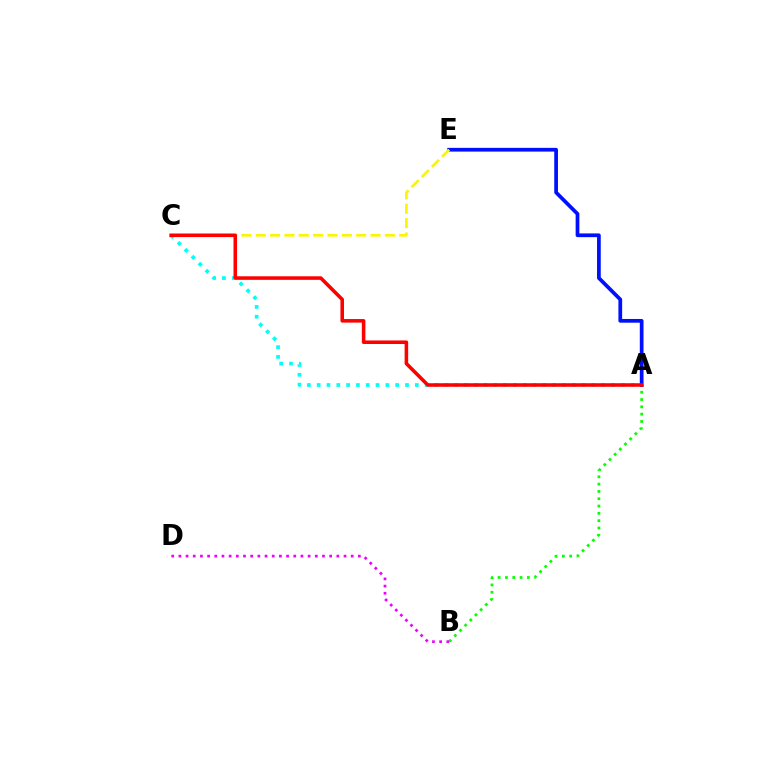{('A', 'B'): [{'color': '#08ff00', 'line_style': 'dotted', 'thickness': 1.99}], ('B', 'D'): [{'color': '#ee00ff', 'line_style': 'dotted', 'thickness': 1.95}], ('A', 'C'): [{'color': '#00fff6', 'line_style': 'dotted', 'thickness': 2.67}, {'color': '#ff0000', 'line_style': 'solid', 'thickness': 2.56}], ('A', 'E'): [{'color': '#0010ff', 'line_style': 'solid', 'thickness': 2.68}], ('C', 'E'): [{'color': '#fcf500', 'line_style': 'dashed', 'thickness': 1.95}]}